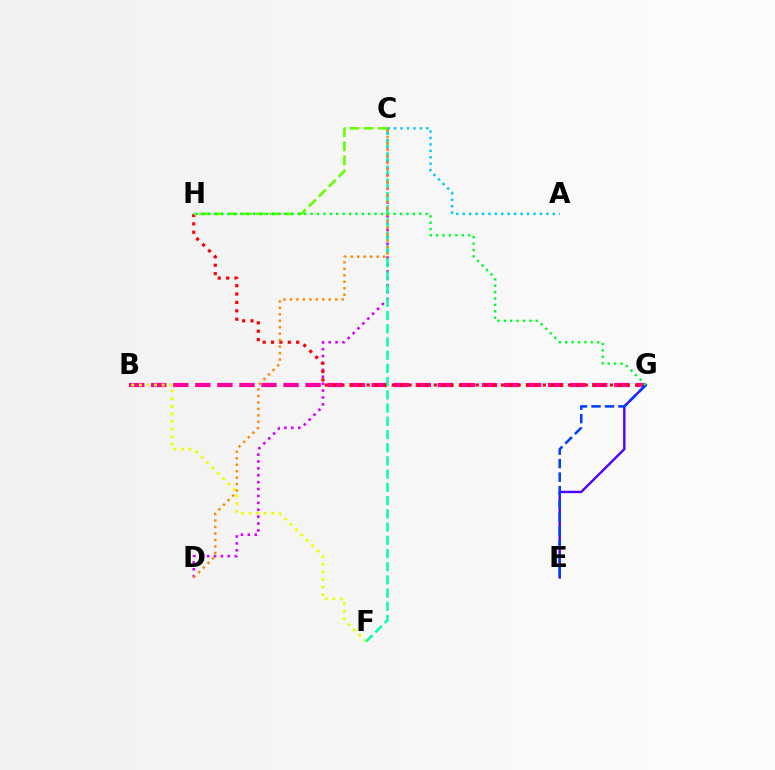{('B', 'G'): [{'color': '#ff00a0', 'line_style': 'dashed', 'thickness': 3.0}], ('C', 'D'): [{'color': '#d600ff', 'line_style': 'dotted', 'thickness': 1.87}, {'color': '#ff8800', 'line_style': 'dotted', 'thickness': 1.76}], ('B', 'F'): [{'color': '#eeff00', 'line_style': 'dotted', 'thickness': 2.06}], ('G', 'H'): [{'color': '#ff0000', 'line_style': 'dotted', 'thickness': 2.28}, {'color': '#00ff27', 'line_style': 'dotted', 'thickness': 1.74}], ('E', 'G'): [{'color': '#4f00ff', 'line_style': 'solid', 'thickness': 1.73}, {'color': '#003fff', 'line_style': 'dashed', 'thickness': 1.83}], ('C', 'F'): [{'color': '#00ffaf', 'line_style': 'dashed', 'thickness': 1.8}], ('A', 'C'): [{'color': '#00c7ff', 'line_style': 'dotted', 'thickness': 1.75}], ('C', 'H'): [{'color': '#66ff00', 'line_style': 'dashed', 'thickness': 1.91}]}